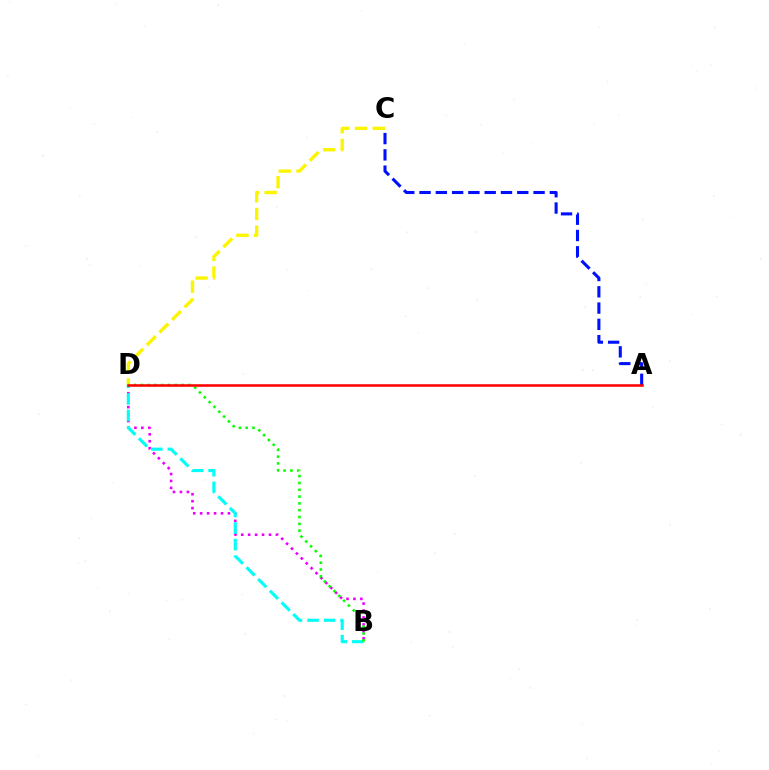{('A', 'C'): [{'color': '#0010ff', 'line_style': 'dashed', 'thickness': 2.21}], ('B', 'D'): [{'color': '#ee00ff', 'line_style': 'dotted', 'thickness': 1.89}, {'color': '#00fff6', 'line_style': 'dashed', 'thickness': 2.25}, {'color': '#08ff00', 'line_style': 'dotted', 'thickness': 1.85}], ('C', 'D'): [{'color': '#fcf500', 'line_style': 'dashed', 'thickness': 2.41}], ('A', 'D'): [{'color': '#ff0000', 'line_style': 'solid', 'thickness': 1.85}]}